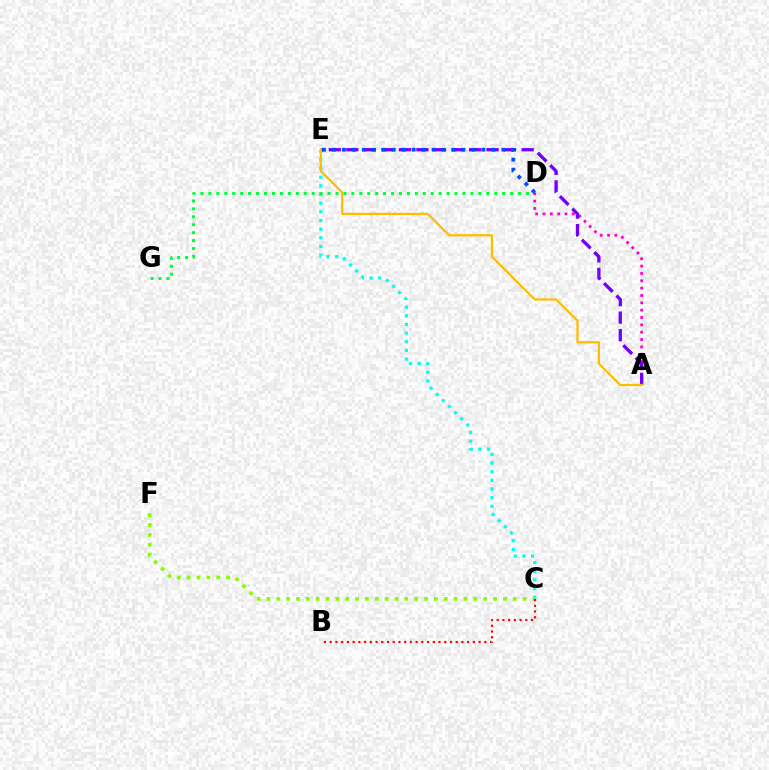{('C', 'E'): [{'color': '#00fff6', 'line_style': 'dotted', 'thickness': 2.35}], ('D', 'G'): [{'color': '#00ff39', 'line_style': 'dotted', 'thickness': 2.16}], ('A', 'D'): [{'color': '#ff00cf', 'line_style': 'dotted', 'thickness': 2.0}], ('A', 'E'): [{'color': '#7200ff', 'line_style': 'dashed', 'thickness': 2.38}, {'color': '#ffbd00', 'line_style': 'solid', 'thickness': 1.62}], ('D', 'E'): [{'color': '#004bff', 'line_style': 'dotted', 'thickness': 2.71}], ('C', 'F'): [{'color': '#84ff00', 'line_style': 'dotted', 'thickness': 2.68}], ('B', 'C'): [{'color': '#ff0000', 'line_style': 'dotted', 'thickness': 1.56}]}